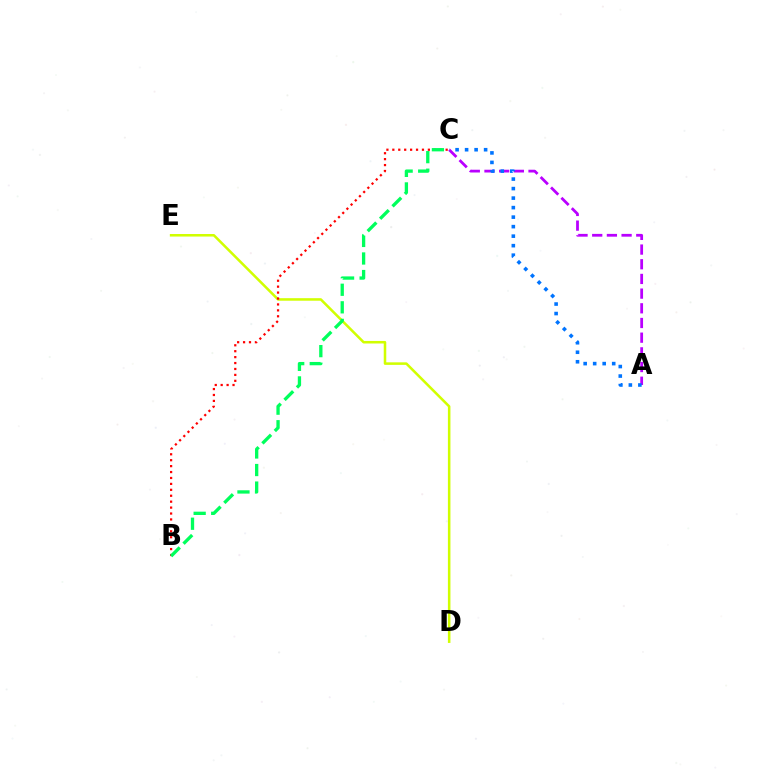{('A', 'C'): [{'color': '#b900ff', 'line_style': 'dashed', 'thickness': 1.99}, {'color': '#0074ff', 'line_style': 'dotted', 'thickness': 2.58}], ('D', 'E'): [{'color': '#d1ff00', 'line_style': 'solid', 'thickness': 1.83}], ('B', 'C'): [{'color': '#ff0000', 'line_style': 'dotted', 'thickness': 1.61}, {'color': '#00ff5c', 'line_style': 'dashed', 'thickness': 2.38}]}